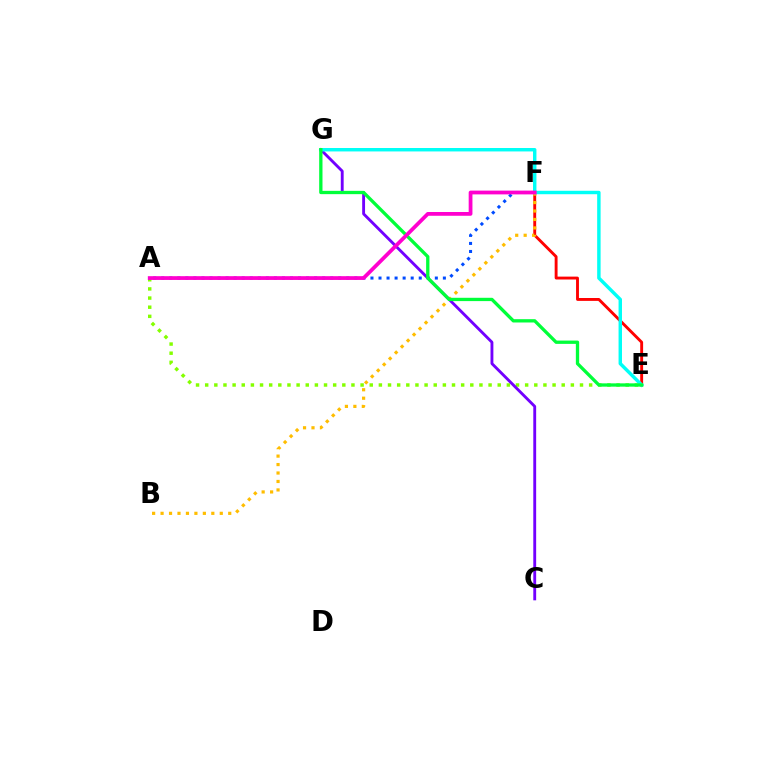{('E', 'F'): [{'color': '#ff0000', 'line_style': 'solid', 'thickness': 2.08}], ('B', 'F'): [{'color': '#ffbd00', 'line_style': 'dotted', 'thickness': 2.3}], ('A', 'E'): [{'color': '#84ff00', 'line_style': 'dotted', 'thickness': 2.48}], ('C', 'G'): [{'color': '#7200ff', 'line_style': 'solid', 'thickness': 2.06}], ('A', 'F'): [{'color': '#004bff', 'line_style': 'dotted', 'thickness': 2.19}, {'color': '#ff00cf', 'line_style': 'solid', 'thickness': 2.71}], ('E', 'G'): [{'color': '#00fff6', 'line_style': 'solid', 'thickness': 2.48}, {'color': '#00ff39', 'line_style': 'solid', 'thickness': 2.38}]}